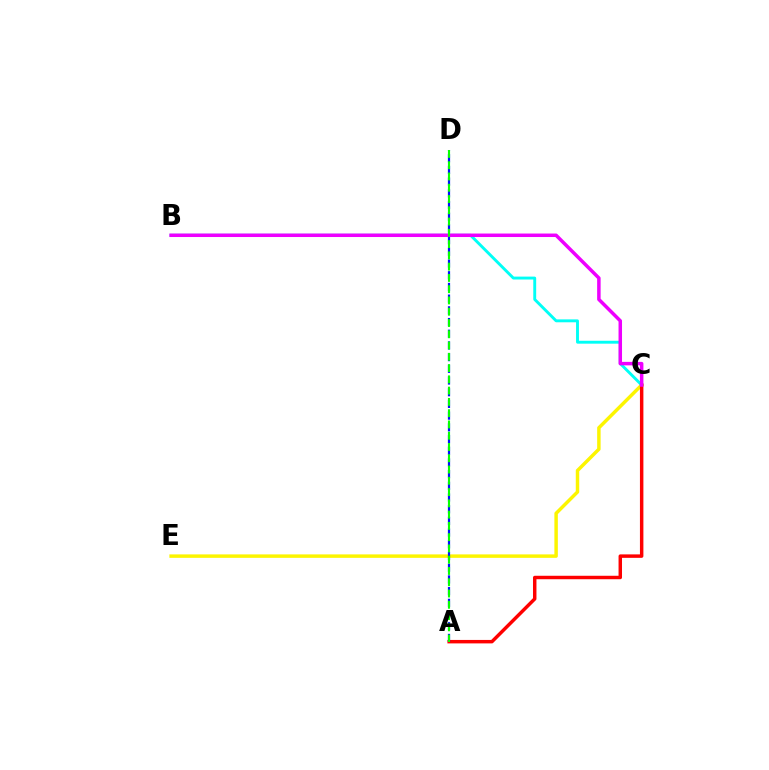{('C', 'E'): [{'color': '#fcf500', 'line_style': 'solid', 'thickness': 2.49}], ('B', 'C'): [{'color': '#00fff6', 'line_style': 'solid', 'thickness': 2.09}, {'color': '#ee00ff', 'line_style': 'solid', 'thickness': 2.51}], ('A', 'C'): [{'color': '#ff0000', 'line_style': 'solid', 'thickness': 2.49}], ('A', 'D'): [{'color': '#0010ff', 'line_style': 'dashed', 'thickness': 1.59}, {'color': '#08ff00', 'line_style': 'dashed', 'thickness': 1.53}]}